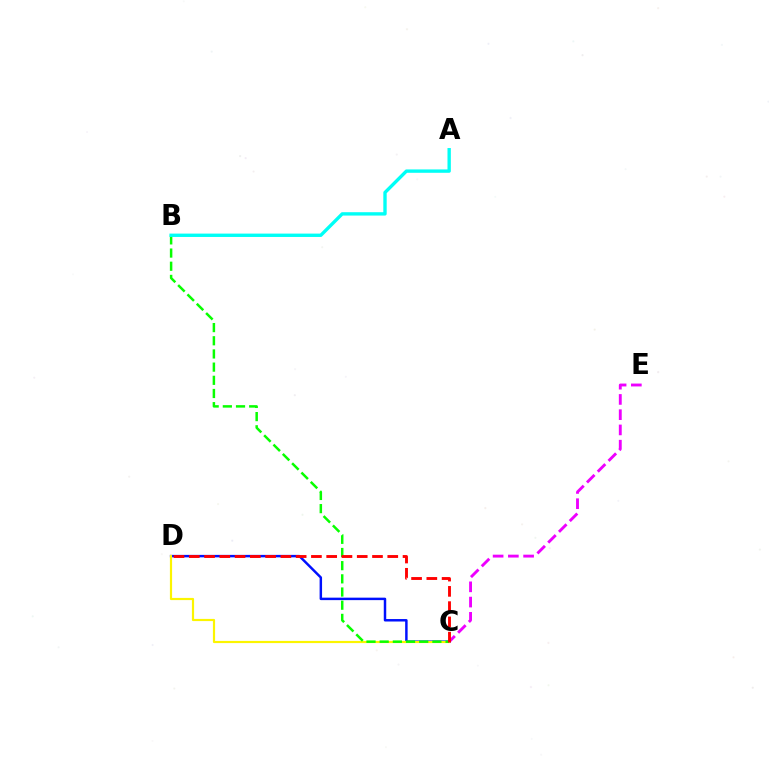{('C', 'E'): [{'color': '#ee00ff', 'line_style': 'dashed', 'thickness': 2.07}], ('C', 'D'): [{'color': '#0010ff', 'line_style': 'solid', 'thickness': 1.78}, {'color': '#fcf500', 'line_style': 'solid', 'thickness': 1.58}, {'color': '#ff0000', 'line_style': 'dashed', 'thickness': 2.07}], ('B', 'C'): [{'color': '#08ff00', 'line_style': 'dashed', 'thickness': 1.79}], ('A', 'B'): [{'color': '#00fff6', 'line_style': 'solid', 'thickness': 2.42}]}